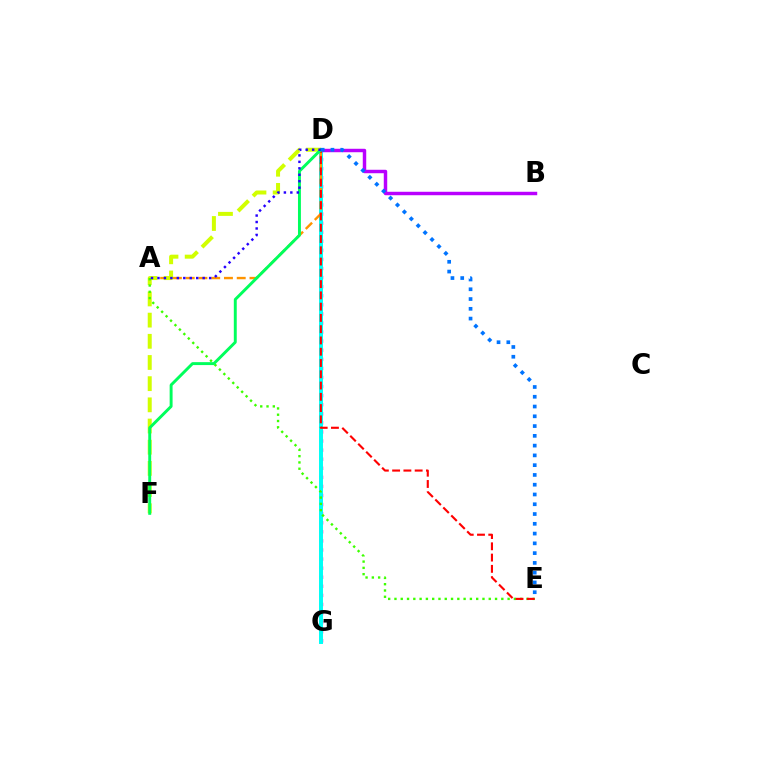{('D', 'G'): [{'color': '#ff00ac', 'line_style': 'dotted', 'thickness': 2.47}, {'color': '#00fff6', 'line_style': 'solid', 'thickness': 2.85}], ('B', 'D'): [{'color': '#b900ff', 'line_style': 'solid', 'thickness': 2.49}], ('A', 'D'): [{'color': '#ff9400', 'line_style': 'dashed', 'thickness': 1.73}, {'color': '#2500ff', 'line_style': 'dotted', 'thickness': 1.75}], ('D', 'F'): [{'color': '#d1ff00', 'line_style': 'dashed', 'thickness': 2.88}, {'color': '#00ff5c', 'line_style': 'solid', 'thickness': 2.11}], ('A', 'E'): [{'color': '#3dff00', 'line_style': 'dotted', 'thickness': 1.71}], ('D', 'E'): [{'color': '#ff0000', 'line_style': 'dashed', 'thickness': 1.53}, {'color': '#0074ff', 'line_style': 'dotted', 'thickness': 2.66}]}